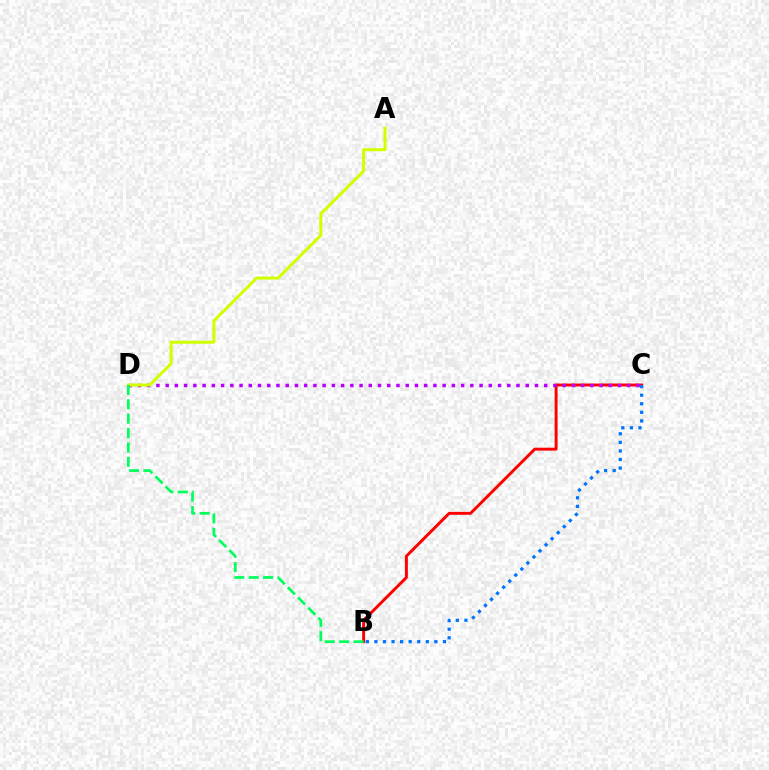{('B', 'C'): [{'color': '#ff0000', 'line_style': 'solid', 'thickness': 2.11}, {'color': '#0074ff', 'line_style': 'dotted', 'thickness': 2.33}], ('C', 'D'): [{'color': '#b900ff', 'line_style': 'dotted', 'thickness': 2.51}], ('A', 'D'): [{'color': '#d1ff00', 'line_style': 'solid', 'thickness': 2.18}], ('B', 'D'): [{'color': '#00ff5c', 'line_style': 'dashed', 'thickness': 1.96}]}